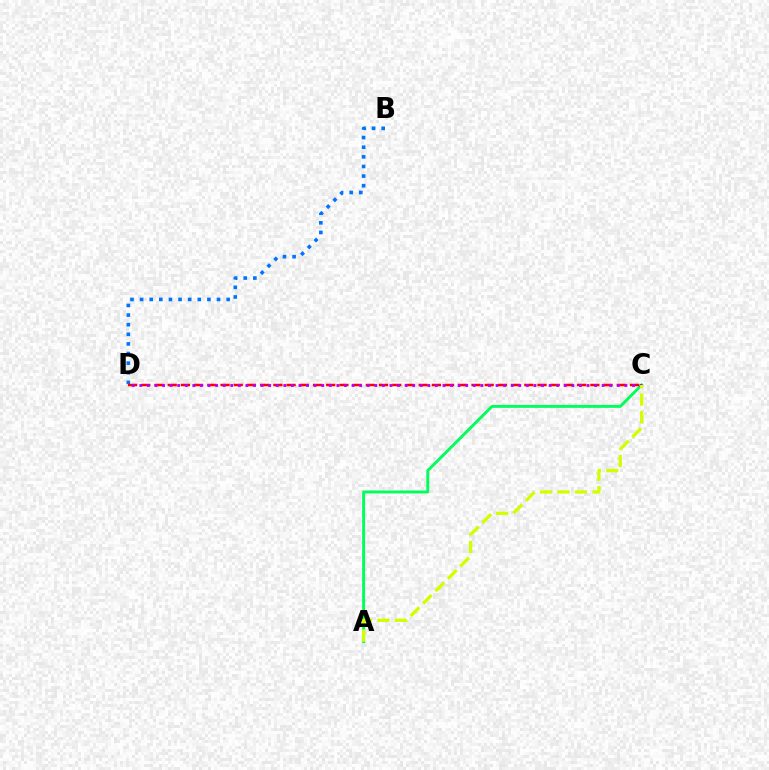{('B', 'D'): [{'color': '#0074ff', 'line_style': 'dotted', 'thickness': 2.61}], ('A', 'C'): [{'color': '#00ff5c', 'line_style': 'solid', 'thickness': 2.11}, {'color': '#d1ff00', 'line_style': 'dashed', 'thickness': 2.38}], ('C', 'D'): [{'color': '#ff0000', 'line_style': 'dashed', 'thickness': 1.79}, {'color': '#b900ff', 'line_style': 'dotted', 'thickness': 2.06}]}